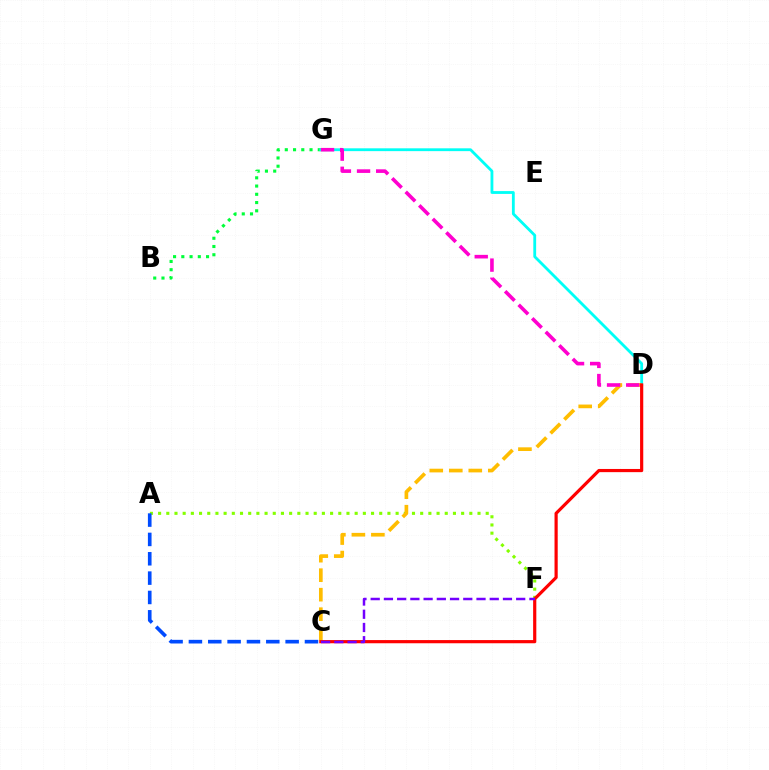{('B', 'G'): [{'color': '#00ff39', 'line_style': 'dotted', 'thickness': 2.24}], ('D', 'G'): [{'color': '#00fff6', 'line_style': 'solid', 'thickness': 2.03}, {'color': '#ff00cf', 'line_style': 'dashed', 'thickness': 2.6}], ('A', 'F'): [{'color': '#84ff00', 'line_style': 'dotted', 'thickness': 2.23}], ('C', 'D'): [{'color': '#ffbd00', 'line_style': 'dashed', 'thickness': 2.65}, {'color': '#ff0000', 'line_style': 'solid', 'thickness': 2.29}], ('A', 'C'): [{'color': '#004bff', 'line_style': 'dashed', 'thickness': 2.63}], ('C', 'F'): [{'color': '#7200ff', 'line_style': 'dashed', 'thickness': 1.8}]}